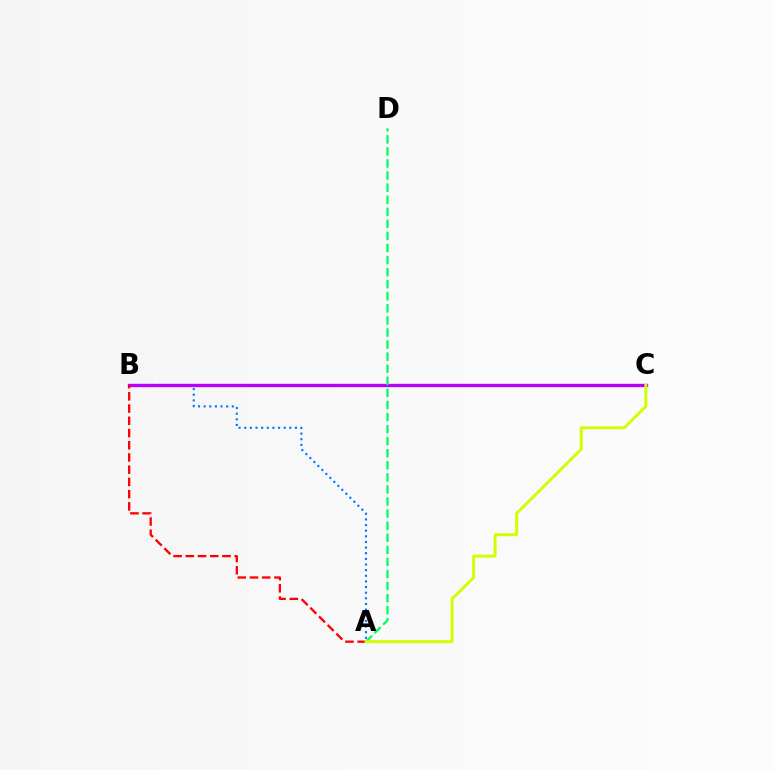{('A', 'B'): [{'color': '#0074ff', 'line_style': 'dotted', 'thickness': 1.53}, {'color': '#ff0000', 'line_style': 'dashed', 'thickness': 1.66}], ('B', 'C'): [{'color': '#b900ff', 'line_style': 'solid', 'thickness': 2.41}], ('A', 'D'): [{'color': '#00ff5c', 'line_style': 'dashed', 'thickness': 1.64}], ('A', 'C'): [{'color': '#d1ff00', 'line_style': 'solid', 'thickness': 2.11}]}